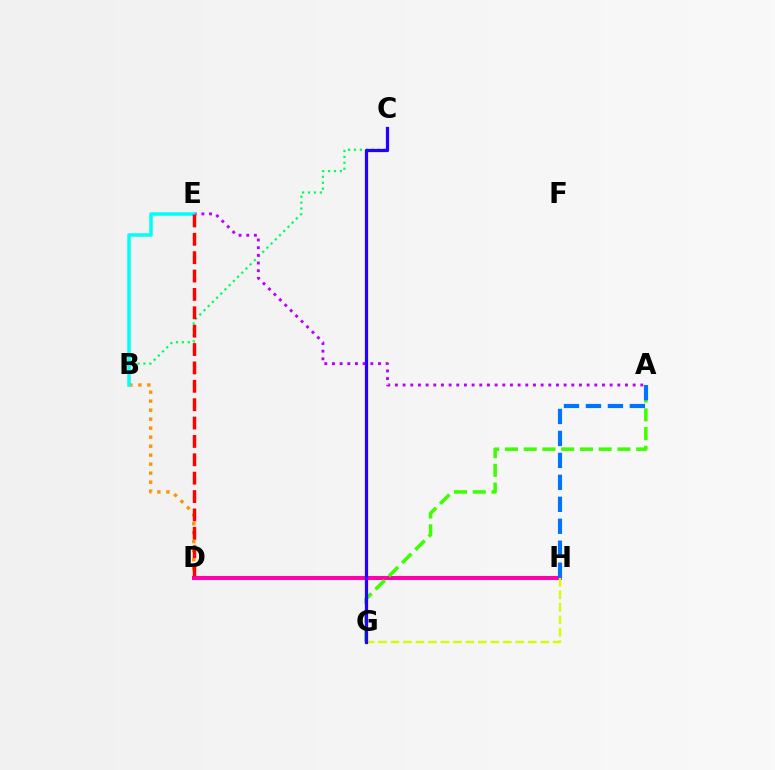{('B', 'D'): [{'color': '#ff9400', 'line_style': 'dotted', 'thickness': 2.44}], ('B', 'C'): [{'color': '#00ff5c', 'line_style': 'dotted', 'thickness': 1.61}], ('A', 'E'): [{'color': '#b900ff', 'line_style': 'dotted', 'thickness': 2.08}], ('D', 'H'): [{'color': '#ff00ac', 'line_style': 'solid', 'thickness': 2.9}], ('A', 'G'): [{'color': '#3dff00', 'line_style': 'dashed', 'thickness': 2.55}], ('B', 'E'): [{'color': '#00fff6', 'line_style': 'solid', 'thickness': 2.52}], ('G', 'H'): [{'color': '#d1ff00', 'line_style': 'dashed', 'thickness': 1.7}], ('A', 'H'): [{'color': '#0074ff', 'line_style': 'dashed', 'thickness': 2.98}], ('D', 'E'): [{'color': '#ff0000', 'line_style': 'dashed', 'thickness': 2.5}], ('C', 'G'): [{'color': '#2500ff', 'line_style': 'solid', 'thickness': 2.33}]}